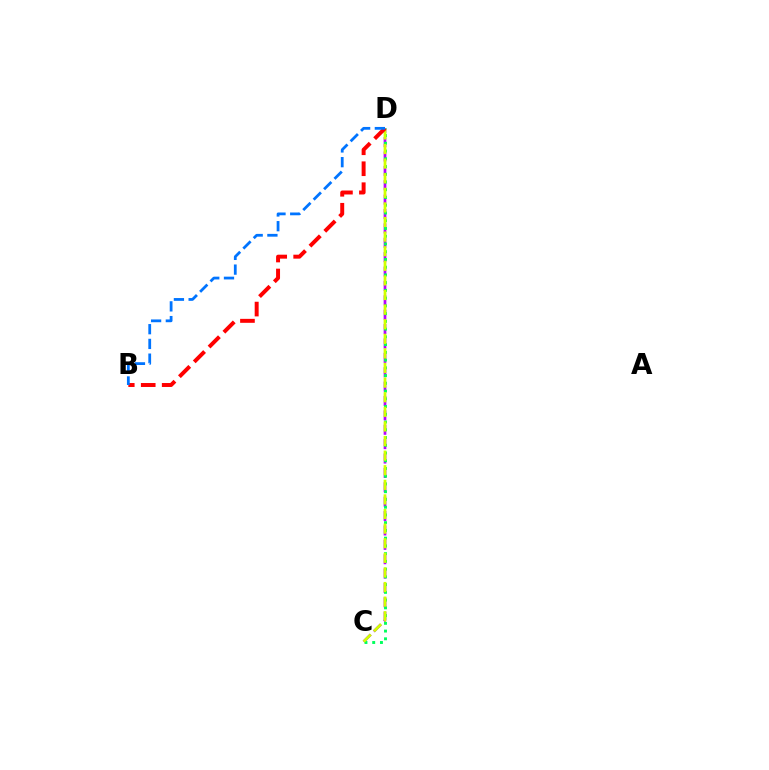{('C', 'D'): [{'color': '#b900ff', 'line_style': 'dashed', 'thickness': 1.95}, {'color': '#00ff5c', 'line_style': 'dotted', 'thickness': 2.1}, {'color': '#d1ff00', 'line_style': 'dashed', 'thickness': 1.98}], ('B', 'D'): [{'color': '#ff0000', 'line_style': 'dashed', 'thickness': 2.85}, {'color': '#0074ff', 'line_style': 'dashed', 'thickness': 2.0}]}